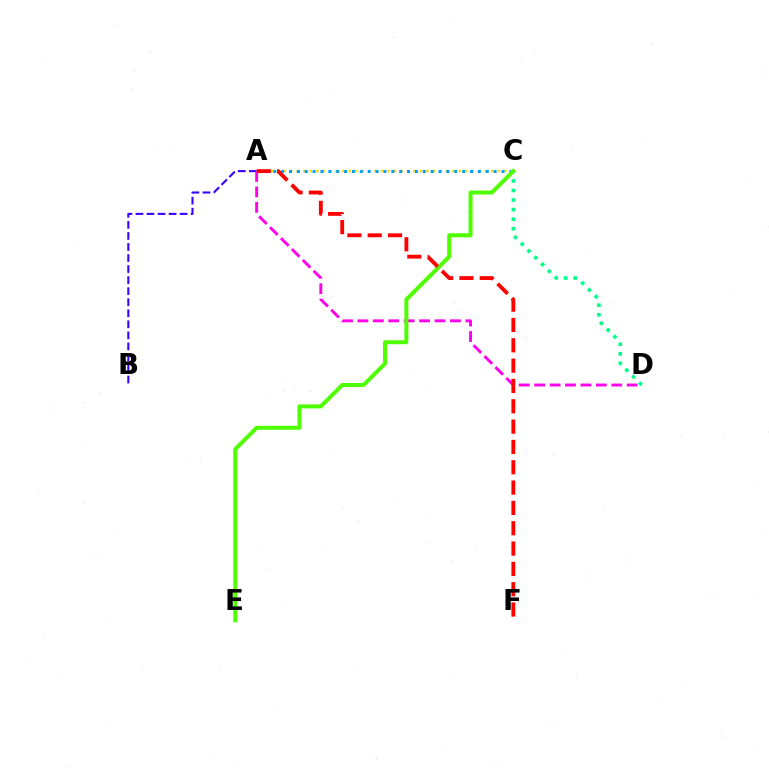{('C', 'D'): [{'color': '#00ff86', 'line_style': 'dotted', 'thickness': 2.6}], ('A', 'B'): [{'color': '#3700ff', 'line_style': 'dashed', 'thickness': 1.5}], ('A', 'D'): [{'color': '#ff00ed', 'line_style': 'dashed', 'thickness': 2.09}], ('A', 'C'): [{'color': '#ffd500', 'line_style': 'dotted', 'thickness': 1.76}, {'color': '#009eff', 'line_style': 'dotted', 'thickness': 2.14}], ('C', 'E'): [{'color': '#4fff00', 'line_style': 'solid', 'thickness': 2.88}], ('A', 'F'): [{'color': '#ff0000', 'line_style': 'dashed', 'thickness': 2.76}]}